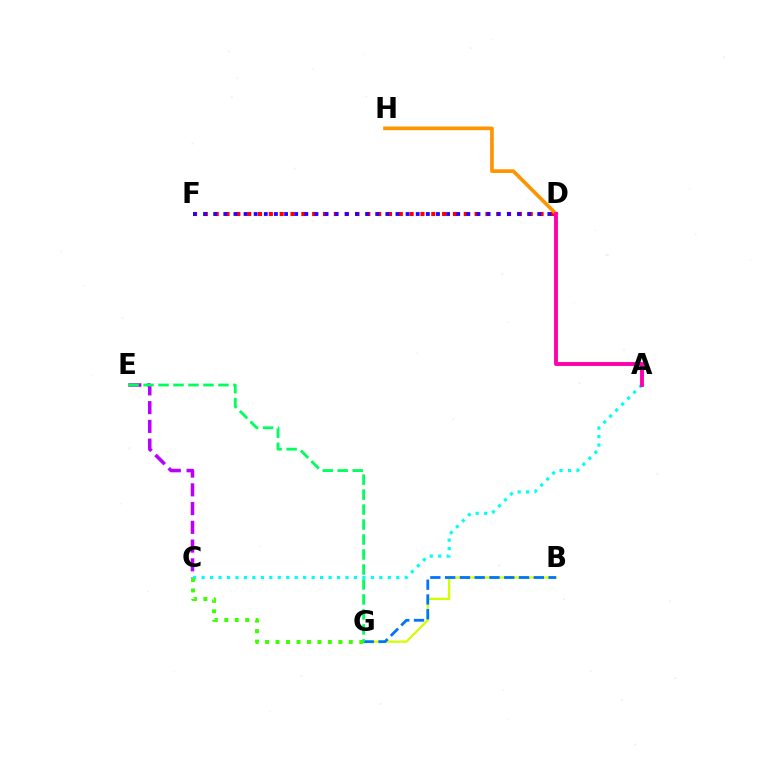{('B', 'G'): [{'color': '#d1ff00', 'line_style': 'solid', 'thickness': 1.63}, {'color': '#0074ff', 'line_style': 'dashed', 'thickness': 2.01}], ('C', 'E'): [{'color': '#b900ff', 'line_style': 'dashed', 'thickness': 2.55}], ('A', 'C'): [{'color': '#00fff6', 'line_style': 'dotted', 'thickness': 2.3}], ('C', 'G'): [{'color': '#3dff00', 'line_style': 'dotted', 'thickness': 2.84}], ('D', 'F'): [{'color': '#ff0000', 'line_style': 'dotted', 'thickness': 2.94}, {'color': '#2500ff', 'line_style': 'dotted', 'thickness': 2.75}], ('D', 'H'): [{'color': '#ff9400', 'line_style': 'solid', 'thickness': 2.63}], ('A', 'D'): [{'color': '#ff00ac', 'line_style': 'solid', 'thickness': 2.79}], ('E', 'G'): [{'color': '#00ff5c', 'line_style': 'dashed', 'thickness': 2.04}]}